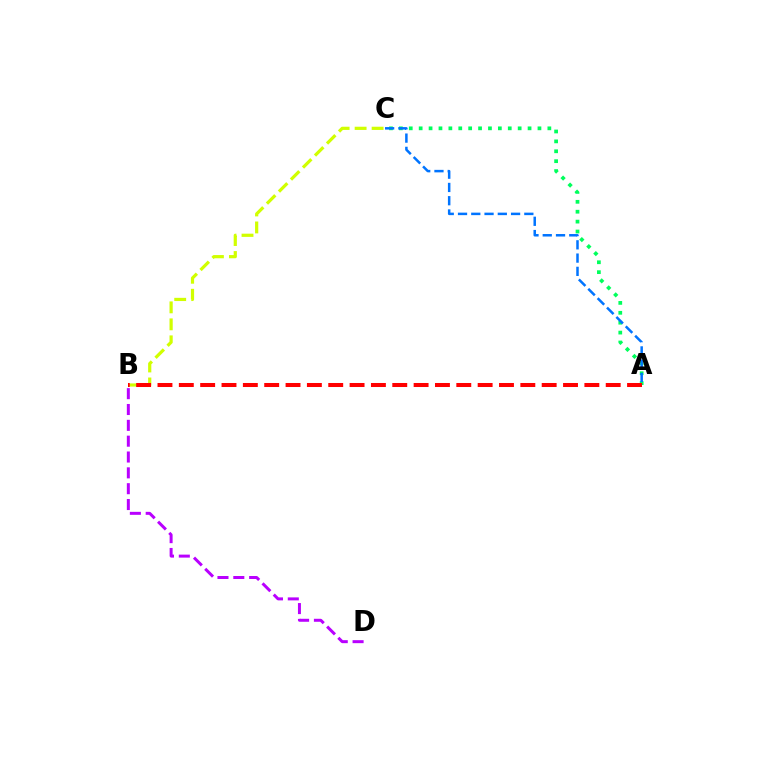{('B', 'C'): [{'color': '#d1ff00', 'line_style': 'dashed', 'thickness': 2.31}], ('A', 'C'): [{'color': '#00ff5c', 'line_style': 'dotted', 'thickness': 2.69}, {'color': '#0074ff', 'line_style': 'dashed', 'thickness': 1.8}], ('A', 'B'): [{'color': '#ff0000', 'line_style': 'dashed', 'thickness': 2.9}], ('B', 'D'): [{'color': '#b900ff', 'line_style': 'dashed', 'thickness': 2.15}]}